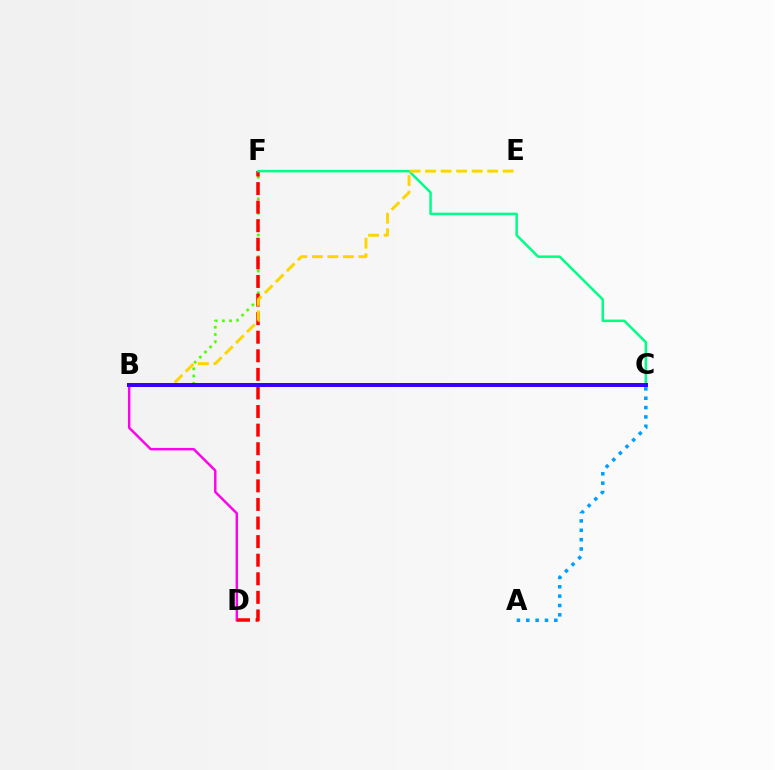{('B', 'D'): [{'color': '#ff00ed', 'line_style': 'solid', 'thickness': 1.75}], ('A', 'C'): [{'color': '#009eff', 'line_style': 'dotted', 'thickness': 2.54}], ('B', 'F'): [{'color': '#4fff00', 'line_style': 'dotted', 'thickness': 1.96}], ('D', 'F'): [{'color': '#ff0000', 'line_style': 'dashed', 'thickness': 2.52}], ('C', 'F'): [{'color': '#00ff86', 'line_style': 'solid', 'thickness': 1.81}], ('B', 'E'): [{'color': '#ffd500', 'line_style': 'dashed', 'thickness': 2.11}], ('B', 'C'): [{'color': '#3700ff', 'line_style': 'solid', 'thickness': 2.86}]}